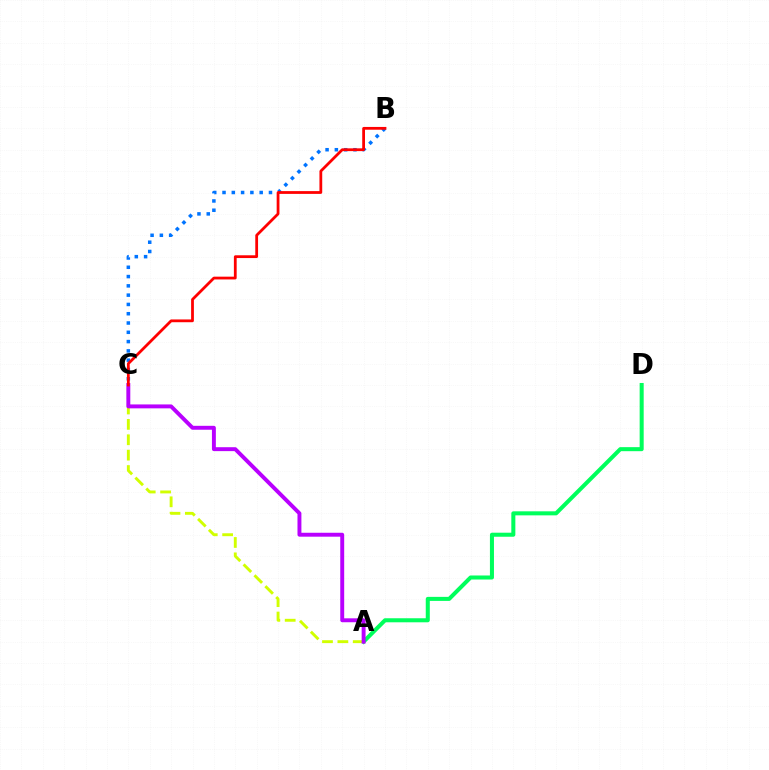{('A', 'D'): [{'color': '#00ff5c', 'line_style': 'solid', 'thickness': 2.91}], ('B', 'C'): [{'color': '#0074ff', 'line_style': 'dotted', 'thickness': 2.52}, {'color': '#ff0000', 'line_style': 'solid', 'thickness': 2.0}], ('A', 'C'): [{'color': '#d1ff00', 'line_style': 'dashed', 'thickness': 2.09}, {'color': '#b900ff', 'line_style': 'solid', 'thickness': 2.82}]}